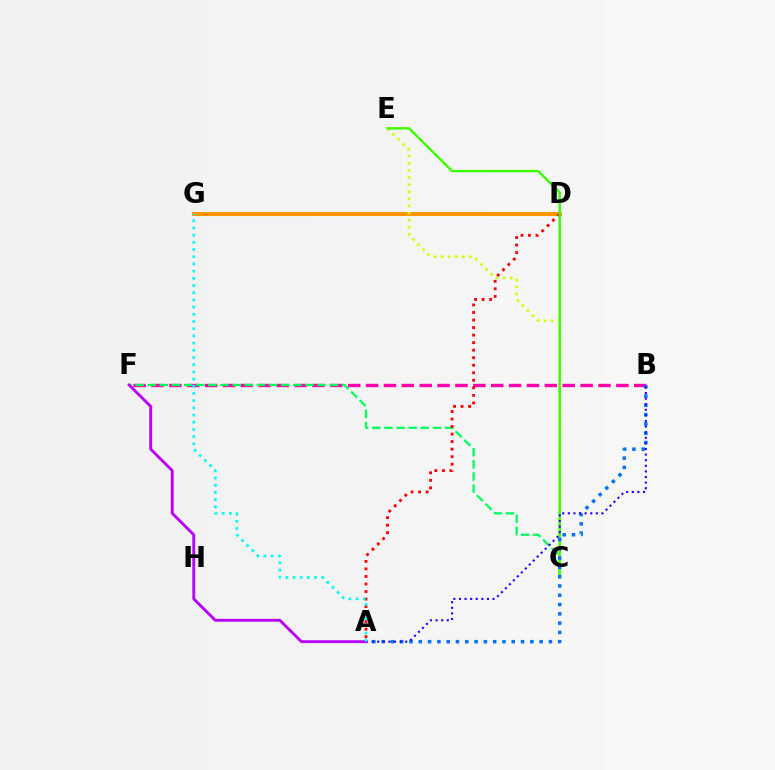{('D', 'G'): [{'color': '#ff9400', 'line_style': 'solid', 'thickness': 2.93}], ('B', 'F'): [{'color': '#ff00ac', 'line_style': 'dashed', 'thickness': 2.43}], ('C', 'E'): [{'color': '#d1ff00', 'line_style': 'dotted', 'thickness': 1.93}, {'color': '#3dff00', 'line_style': 'solid', 'thickness': 1.76}], ('C', 'F'): [{'color': '#00ff5c', 'line_style': 'dashed', 'thickness': 1.65}], ('A', 'D'): [{'color': '#ff0000', 'line_style': 'dotted', 'thickness': 2.05}], ('A', 'B'): [{'color': '#0074ff', 'line_style': 'dotted', 'thickness': 2.52}, {'color': '#2500ff', 'line_style': 'dotted', 'thickness': 1.52}], ('A', 'F'): [{'color': '#b900ff', 'line_style': 'solid', 'thickness': 2.07}], ('A', 'G'): [{'color': '#00fff6', 'line_style': 'dotted', 'thickness': 1.95}]}